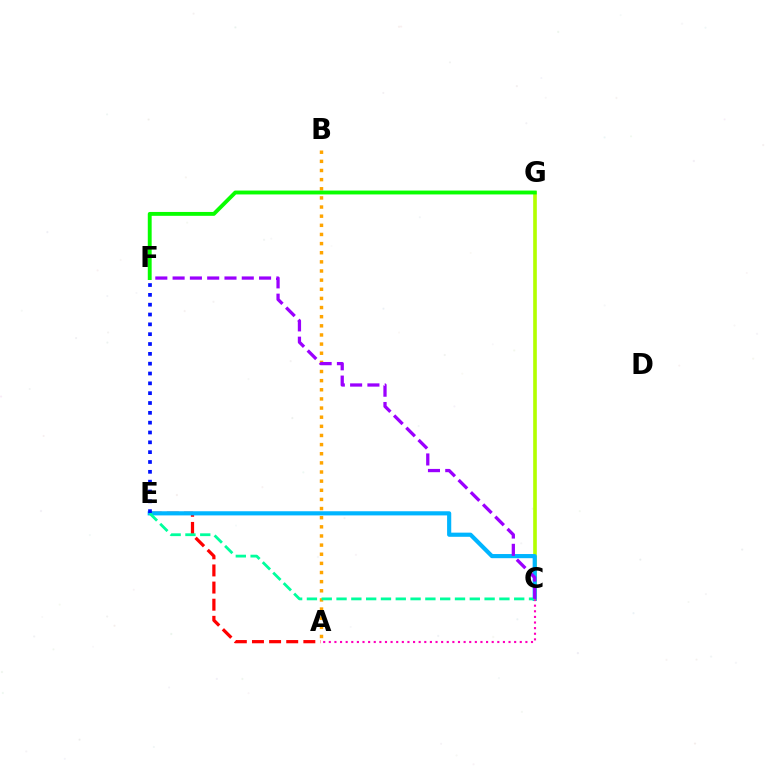{('C', 'G'): [{'color': '#b3ff00', 'line_style': 'solid', 'thickness': 2.62}], ('A', 'B'): [{'color': '#ffa500', 'line_style': 'dotted', 'thickness': 2.48}], ('A', 'E'): [{'color': '#ff0000', 'line_style': 'dashed', 'thickness': 2.33}], ('C', 'E'): [{'color': '#00b5ff', 'line_style': 'solid', 'thickness': 2.99}, {'color': '#00ff9d', 'line_style': 'dashed', 'thickness': 2.01}], ('A', 'C'): [{'color': '#ff00bd', 'line_style': 'dotted', 'thickness': 1.53}], ('E', 'F'): [{'color': '#0010ff', 'line_style': 'dotted', 'thickness': 2.67}], ('C', 'F'): [{'color': '#9b00ff', 'line_style': 'dashed', 'thickness': 2.35}], ('F', 'G'): [{'color': '#08ff00', 'line_style': 'solid', 'thickness': 2.79}]}